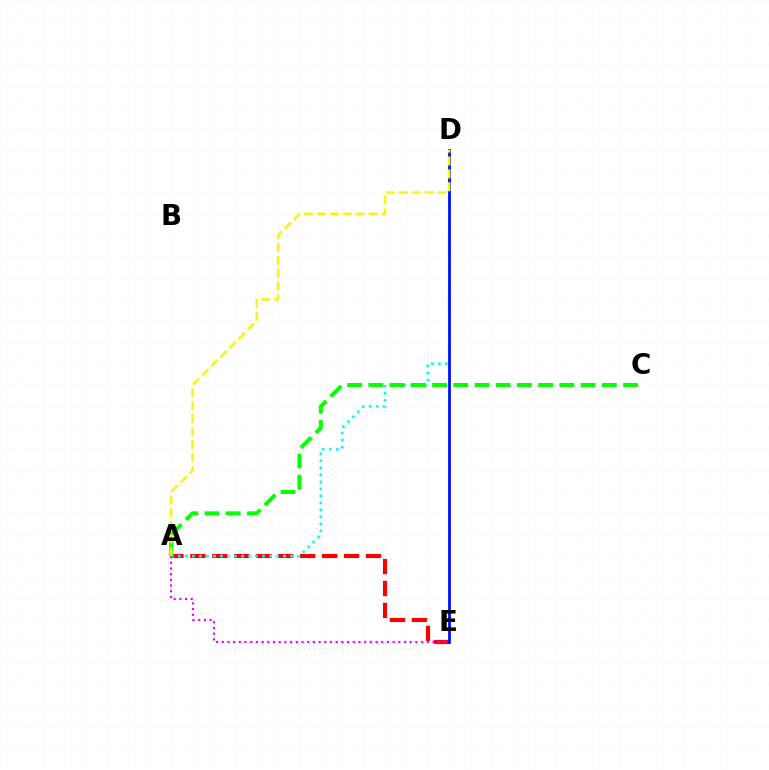{('A', 'E'): [{'color': '#ff0000', 'line_style': 'dashed', 'thickness': 2.98}, {'color': '#ee00ff', 'line_style': 'dotted', 'thickness': 1.55}], ('A', 'D'): [{'color': '#00fff6', 'line_style': 'dotted', 'thickness': 1.9}, {'color': '#fcf500', 'line_style': 'dashed', 'thickness': 1.75}], ('A', 'C'): [{'color': '#08ff00', 'line_style': 'dashed', 'thickness': 2.88}], ('D', 'E'): [{'color': '#0010ff', 'line_style': 'solid', 'thickness': 2.01}]}